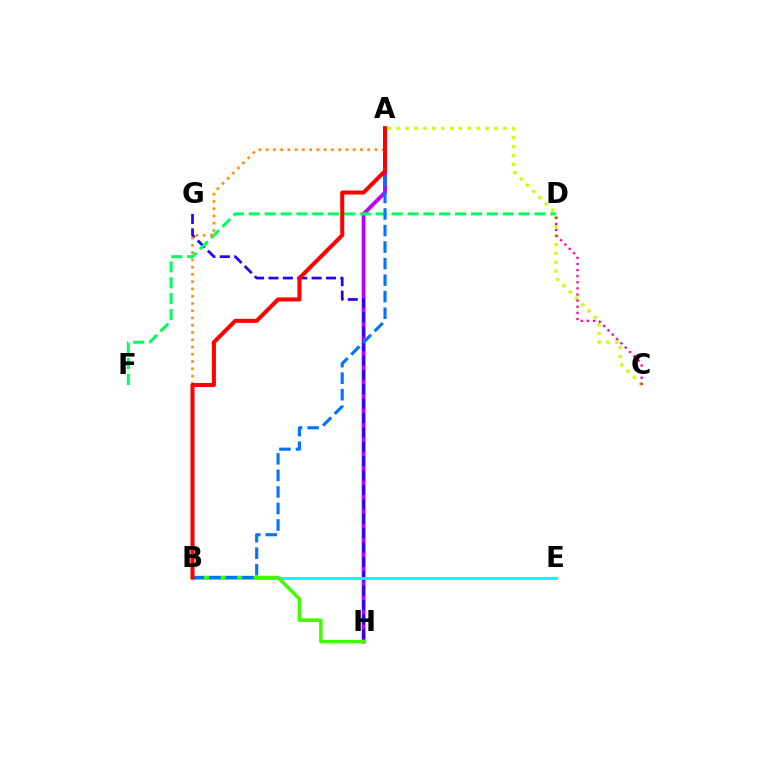{('A', 'C'): [{'color': '#d1ff00', 'line_style': 'dotted', 'thickness': 2.42}], ('A', 'H'): [{'color': '#b900ff', 'line_style': 'solid', 'thickness': 2.77}], ('G', 'H'): [{'color': '#2500ff', 'line_style': 'dashed', 'thickness': 1.95}], ('B', 'E'): [{'color': '#00fff6', 'line_style': 'solid', 'thickness': 2.1}], ('C', 'D'): [{'color': '#ff00ac', 'line_style': 'dotted', 'thickness': 1.66}], ('D', 'F'): [{'color': '#00ff5c', 'line_style': 'dashed', 'thickness': 2.16}], ('A', 'B'): [{'color': '#ff9400', 'line_style': 'dotted', 'thickness': 1.97}, {'color': '#0074ff', 'line_style': 'dashed', 'thickness': 2.25}, {'color': '#ff0000', 'line_style': 'solid', 'thickness': 2.9}], ('B', 'H'): [{'color': '#3dff00', 'line_style': 'solid', 'thickness': 2.52}]}